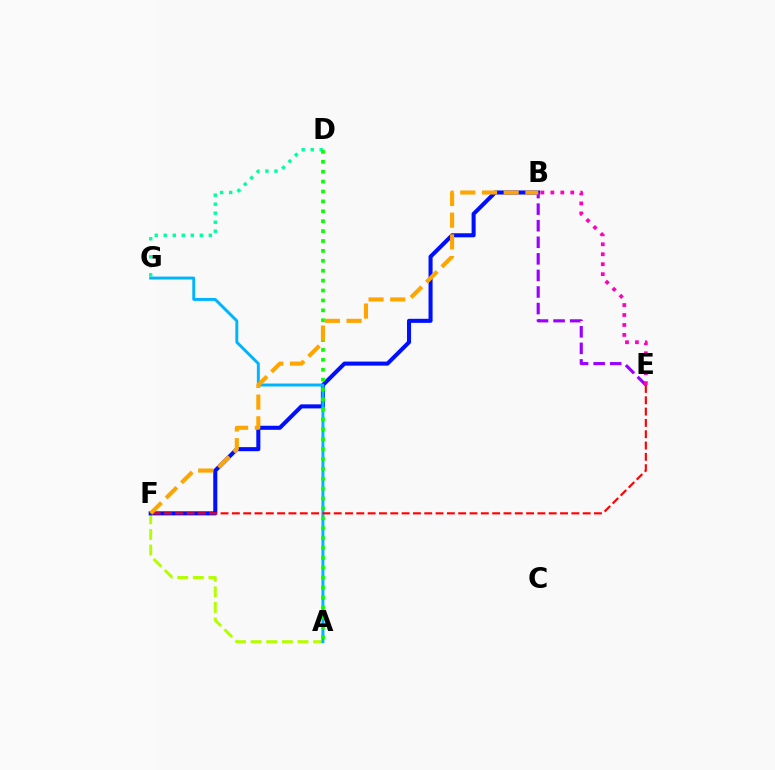{('A', 'F'): [{'color': '#b3ff00', 'line_style': 'dashed', 'thickness': 2.12}], ('B', 'F'): [{'color': '#0010ff', 'line_style': 'solid', 'thickness': 2.92}, {'color': '#ffa500', 'line_style': 'dashed', 'thickness': 2.95}], ('A', 'G'): [{'color': '#00b5ff', 'line_style': 'solid', 'thickness': 2.12}], ('E', 'F'): [{'color': '#ff0000', 'line_style': 'dashed', 'thickness': 1.54}], ('B', 'E'): [{'color': '#9b00ff', 'line_style': 'dashed', 'thickness': 2.25}, {'color': '#ff00bd', 'line_style': 'dotted', 'thickness': 2.71}], ('D', 'G'): [{'color': '#00ff9d', 'line_style': 'dotted', 'thickness': 2.45}], ('A', 'D'): [{'color': '#08ff00', 'line_style': 'dotted', 'thickness': 2.69}]}